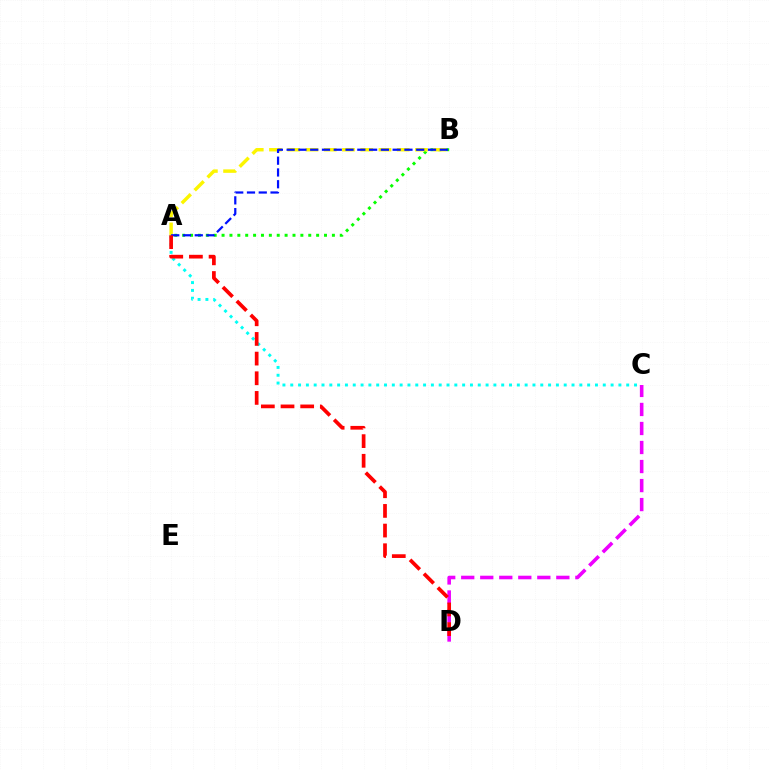{('A', 'B'): [{'color': '#08ff00', 'line_style': 'dotted', 'thickness': 2.14}, {'color': '#fcf500', 'line_style': 'dashed', 'thickness': 2.48}, {'color': '#0010ff', 'line_style': 'dashed', 'thickness': 1.6}], ('A', 'C'): [{'color': '#00fff6', 'line_style': 'dotted', 'thickness': 2.12}], ('C', 'D'): [{'color': '#ee00ff', 'line_style': 'dashed', 'thickness': 2.58}], ('A', 'D'): [{'color': '#ff0000', 'line_style': 'dashed', 'thickness': 2.67}]}